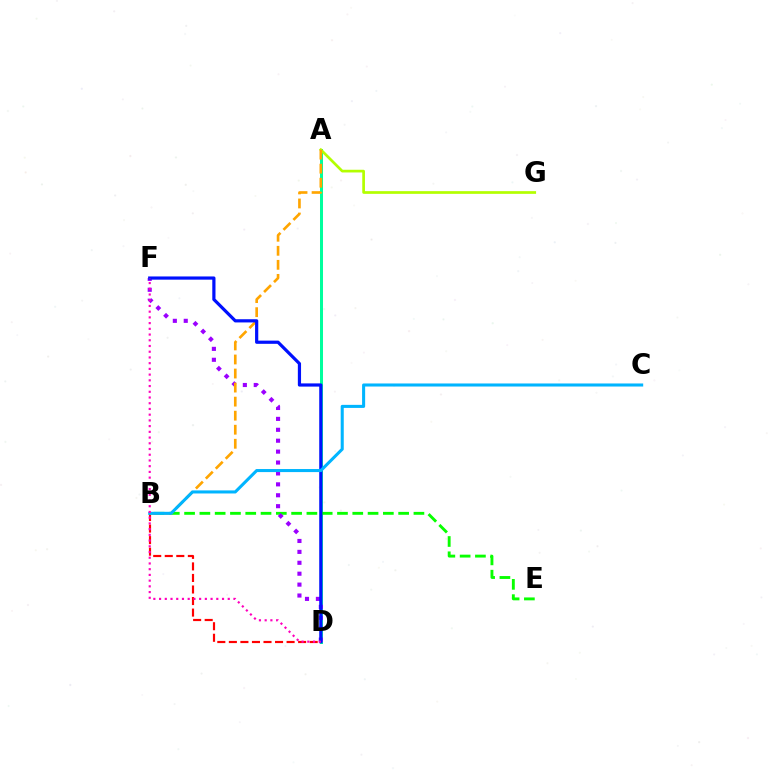{('B', 'D'): [{'color': '#ff0000', 'line_style': 'dashed', 'thickness': 1.57}], ('A', 'D'): [{'color': '#00ff9d', 'line_style': 'solid', 'thickness': 2.17}], ('A', 'G'): [{'color': '#b3ff00', 'line_style': 'solid', 'thickness': 1.95}], ('B', 'E'): [{'color': '#08ff00', 'line_style': 'dashed', 'thickness': 2.08}], ('D', 'F'): [{'color': '#9b00ff', 'line_style': 'dotted', 'thickness': 2.96}, {'color': '#0010ff', 'line_style': 'solid', 'thickness': 2.31}, {'color': '#ff00bd', 'line_style': 'dotted', 'thickness': 1.55}], ('A', 'B'): [{'color': '#ffa500', 'line_style': 'dashed', 'thickness': 1.91}], ('B', 'C'): [{'color': '#00b5ff', 'line_style': 'solid', 'thickness': 2.2}]}